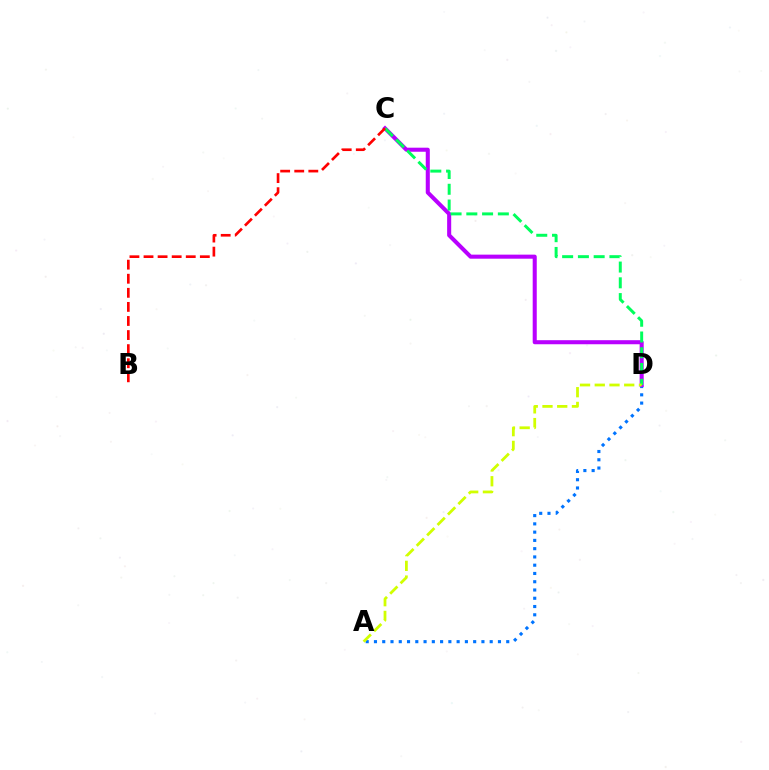{('A', 'D'): [{'color': '#0074ff', 'line_style': 'dotted', 'thickness': 2.25}, {'color': '#d1ff00', 'line_style': 'dashed', 'thickness': 2.0}], ('C', 'D'): [{'color': '#b900ff', 'line_style': 'solid', 'thickness': 2.92}, {'color': '#00ff5c', 'line_style': 'dashed', 'thickness': 2.14}], ('B', 'C'): [{'color': '#ff0000', 'line_style': 'dashed', 'thickness': 1.91}]}